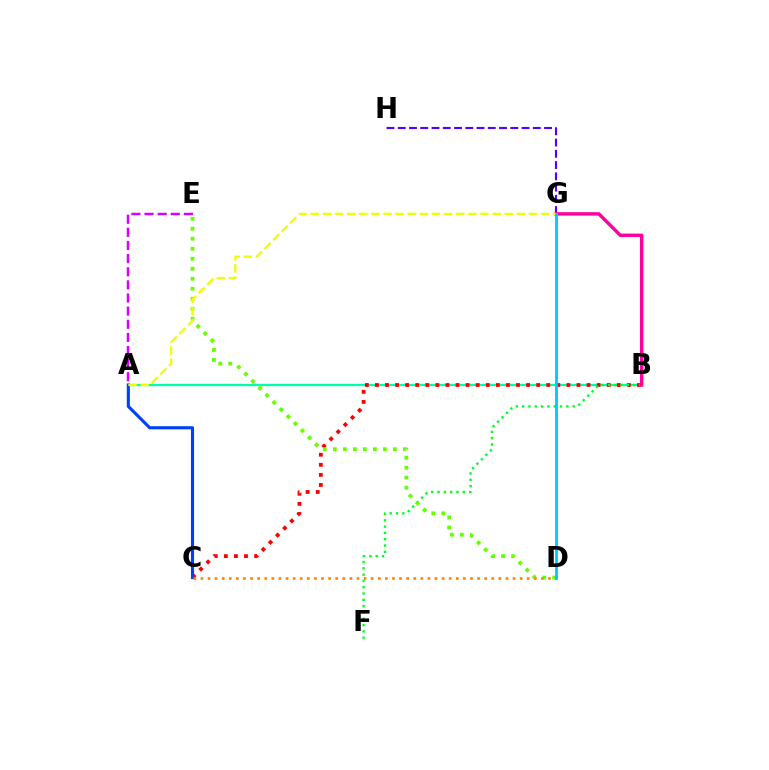{('A', 'B'): [{'color': '#00ffaf', 'line_style': 'solid', 'thickness': 1.64}], ('B', 'C'): [{'color': '#ff0000', 'line_style': 'dotted', 'thickness': 2.74}], ('A', 'C'): [{'color': '#003fff', 'line_style': 'solid', 'thickness': 2.24}], ('B', 'F'): [{'color': '#00ff27', 'line_style': 'dotted', 'thickness': 1.71}], ('G', 'H'): [{'color': '#4f00ff', 'line_style': 'dashed', 'thickness': 1.53}], ('B', 'G'): [{'color': '#ff00a0', 'line_style': 'solid', 'thickness': 2.46}], ('D', 'E'): [{'color': '#66ff00', 'line_style': 'dotted', 'thickness': 2.72}], ('A', 'G'): [{'color': '#eeff00', 'line_style': 'dashed', 'thickness': 1.65}], ('C', 'D'): [{'color': '#ff8800', 'line_style': 'dotted', 'thickness': 1.93}], ('D', 'G'): [{'color': '#00c7ff', 'line_style': 'solid', 'thickness': 2.02}], ('A', 'E'): [{'color': '#d600ff', 'line_style': 'dashed', 'thickness': 1.78}]}